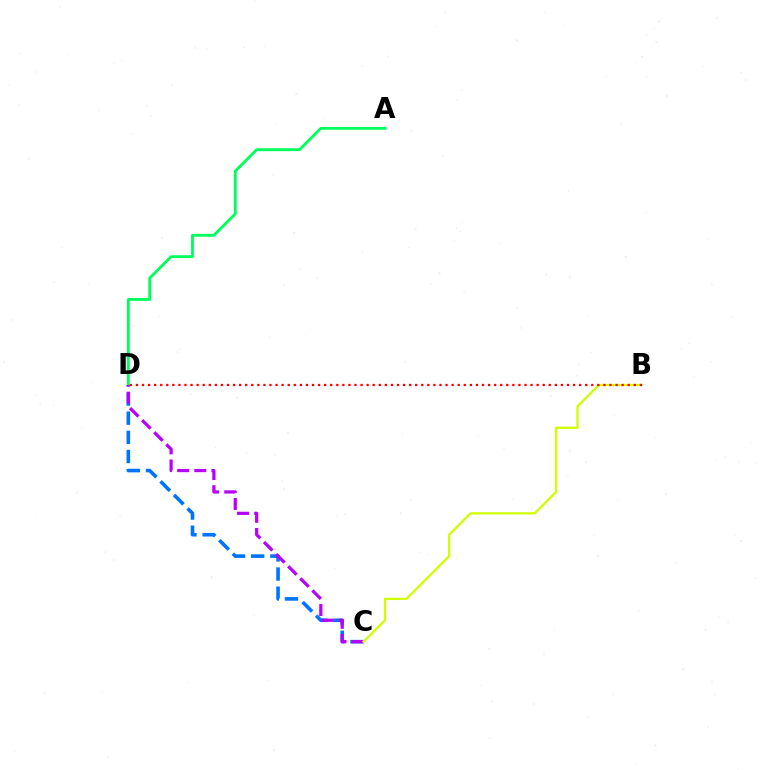{('C', 'D'): [{'color': '#0074ff', 'line_style': 'dashed', 'thickness': 2.6}, {'color': '#b900ff', 'line_style': 'dashed', 'thickness': 2.32}], ('A', 'D'): [{'color': '#00ff5c', 'line_style': 'solid', 'thickness': 2.05}], ('B', 'C'): [{'color': '#d1ff00', 'line_style': 'solid', 'thickness': 1.66}], ('B', 'D'): [{'color': '#ff0000', 'line_style': 'dotted', 'thickness': 1.65}]}